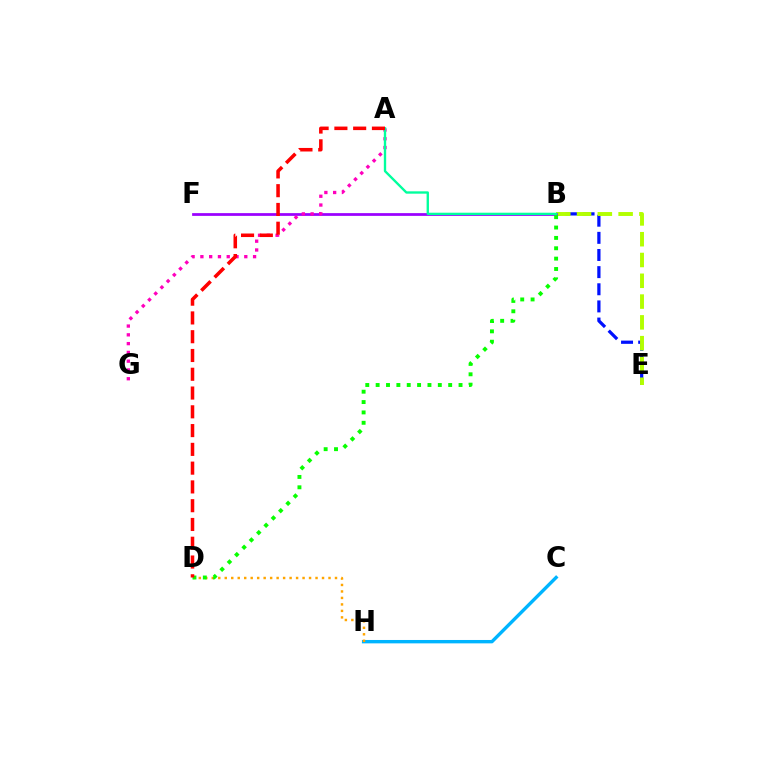{('B', 'E'): [{'color': '#0010ff', 'line_style': 'dashed', 'thickness': 2.33}, {'color': '#b3ff00', 'line_style': 'dashed', 'thickness': 2.82}], ('C', 'H'): [{'color': '#00b5ff', 'line_style': 'solid', 'thickness': 2.43}], ('B', 'F'): [{'color': '#9b00ff', 'line_style': 'solid', 'thickness': 1.98}], ('D', 'H'): [{'color': '#ffa500', 'line_style': 'dotted', 'thickness': 1.76}], ('B', 'D'): [{'color': '#08ff00', 'line_style': 'dotted', 'thickness': 2.82}], ('A', 'G'): [{'color': '#ff00bd', 'line_style': 'dotted', 'thickness': 2.39}], ('A', 'B'): [{'color': '#00ff9d', 'line_style': 'solid', 'thickness': 1.7}], ('A', 'D'): [{'color': '#ff0000', 'line_style': 'dashed', 'thickness': 2.55}]}